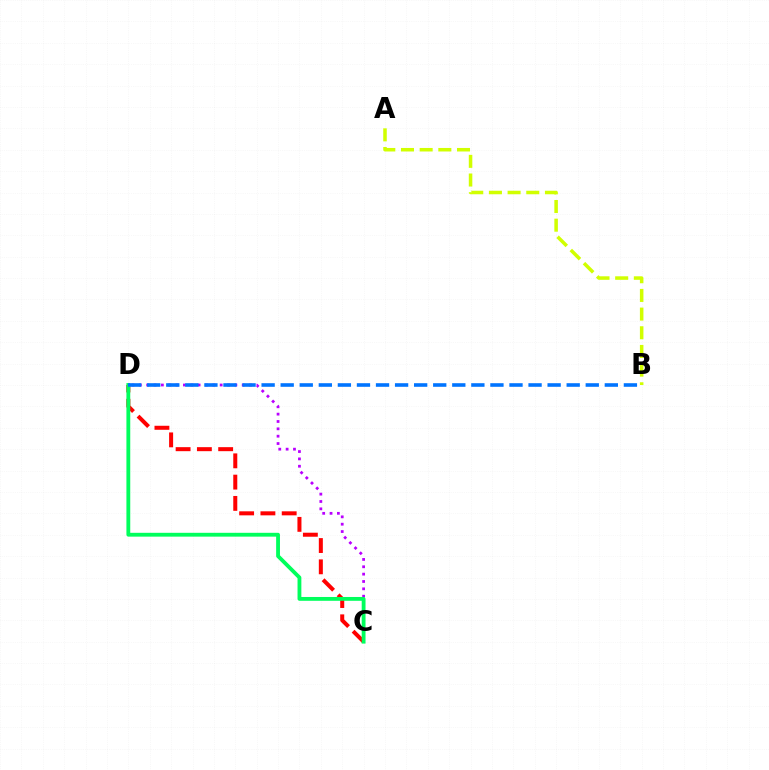{('A', 'B'): [{'color': '#d1ff00', 'line_style': 'dashed', 'thickness': 2.54}], ('C', 'D'): [{'color': '#b900ff', 'line_style': 'dotted', 'thickness': 2.0}, {'color': '#ff0000', 'line_style': 'dashed', 'thickness': 2.89}, {'color': '#00ff5c', 'line_style': 'solid', 'thickness': 2.76}], ('B', 'D'): [{'color': '#0074ff', 'line_style': 'dashed', 'thickness': 2.59}]}